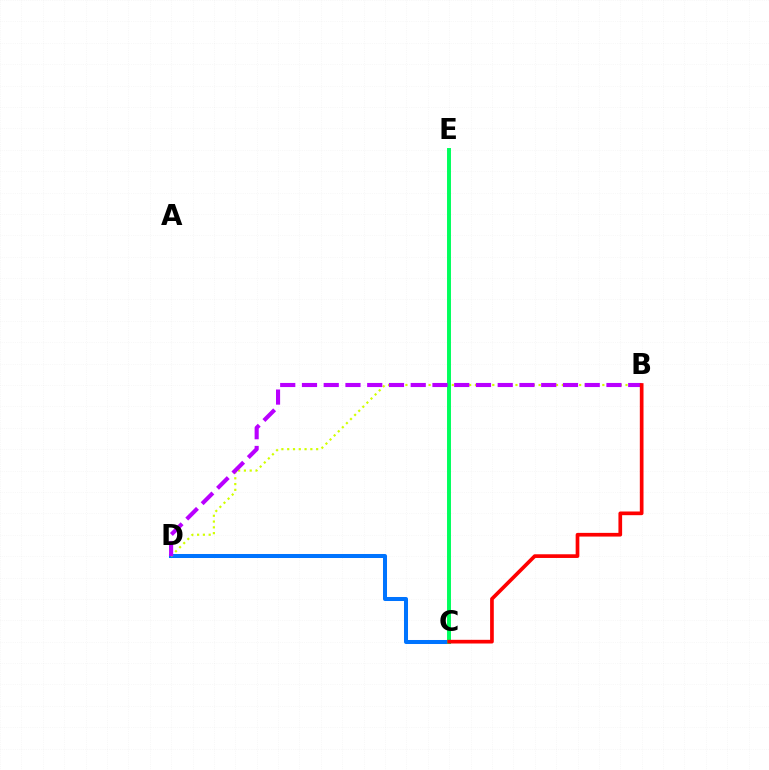{('C', 'D'): [{'color': '#0074ff', 'line_style': 'solid', 'thickness': 2.89}], ('B', 'D'): [{'color': '#d1ff00', 'line_style': 'dotted', 'thickness': 1.57}, {'color': '#b900ff', 'line_style': 'dashed', 'thickness': 2.95}], ('C', 'E'): [{'color': '#00ff5c', 'line_style': 'solid', 'thickness': 2.84}], ('B', 'C'): [{'color': '#ff0000', 'line_style': 'solid', 'thickness': 2.65}]}